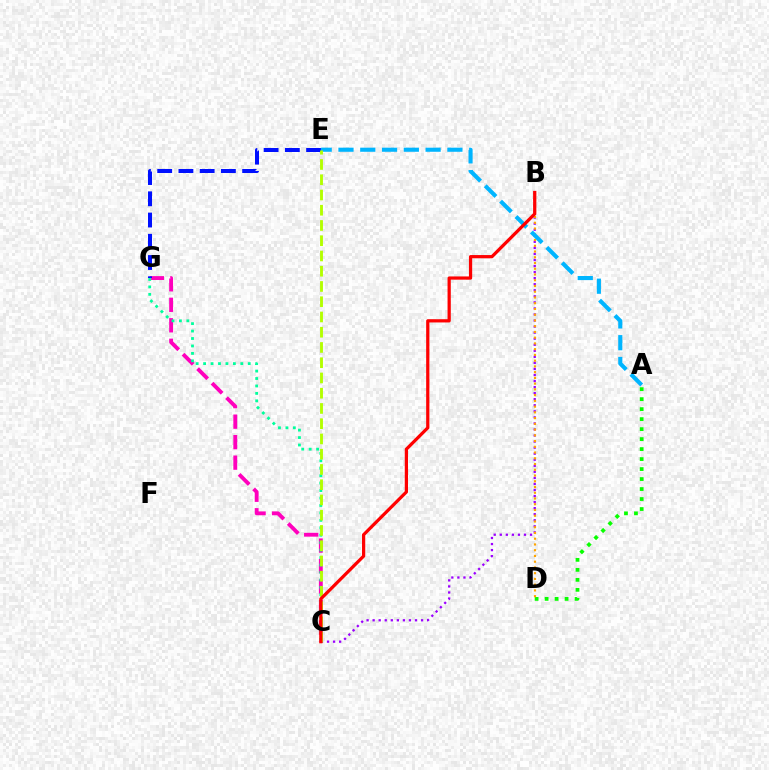{('B', 'C'): [{'color': '#9b00ff', 'line_style': 'dotted', 'thickness': 1.64}, {'color': '#ff0000', 'line_style': 'solid', 'thickness': 2.33}], ('C', 'G'): [{'color': '#ff00bd', 'line_style': 'dashed', 'thickness': 2.78}, {'color': '#00ff9d', 'line_style': 'dotted', 'thickness': 2.02}], ('A', 'D'): [{'color': '#08ff00', 'line_style': 'dotted', 'thickness': 2.71}], ('E', 'G'): [{'color': '#0010ff', 'line_style': 'dashed', 'thickness': 2.89}], ('B', 'D'): [{'color': '#ffa500', 'line_style': 'dotted', 'thickness': 1.56}], ('A', 'E'): [{'color': '#00b5ff', 'line_style': 'dashed', 'thickness': 2.96}], ('C', 'E'): [{'color': '#b3ff00', 'line_style': 'dashed', 'thickness': 2.07}]}